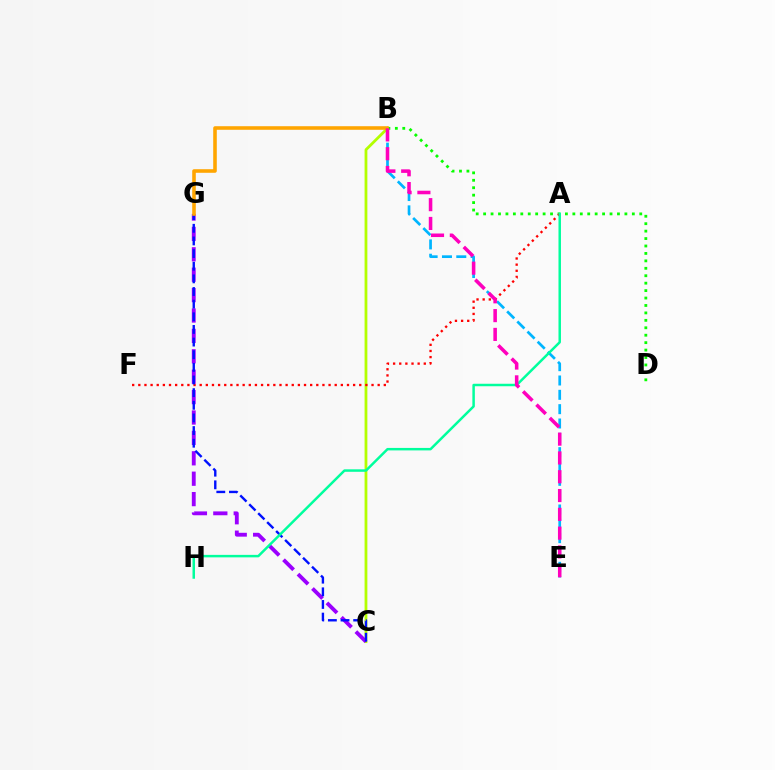{('B', 'C'): [{'color': '#b3ff00', 'line_style': 'solid', 'thickness': 2.01}], ('C', 'G'): [{'color': '#9b00ff', 'line_style': 'dashed', 'thickness': 2.77}, {'color': '#0010ff', 'line_style': 'dashed', 'thickness': 1.72}], ('B', 'E'): [{'color': '#00b5ff', 'line_style': 'dashed', 'thickness': 1.95}, {'color': '#ff00bd', 'line_style': 'dashed', 'thickness': 2.55}], ('B', 'D'): [{'color': '#08ff00', 'line_style': 'dotted', 'thickness': 2.02}], ('A', 'F'): [{'color': '#ff0000', 'line_style': 'dotted', 'thickness': 1.67}], ('B', 'G'): [{'color': '#ffa500', 'line_style': 'solid', 'thickness': 2.58}], ('A', 'H'): [{'color': '#00ff9d', 'line_style': 'solid', 'thickness': 1.79}]}